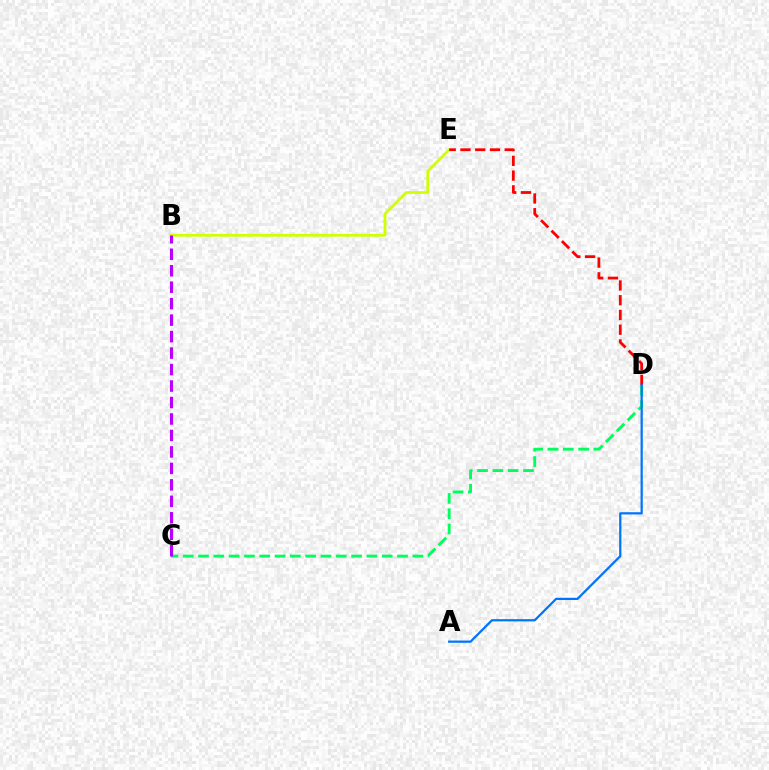{('C', 'D'): [{'color': '#00ff5c', 'line_style': 'dashed', 'thickness': 2.08}], ('B', 'E'): [{'color': '#d1ff00', 'line_style': 'solid', 'thickness': 1.98}], ('D', 'E'): [{'color': '#ff0000', 'line_style': 'dashed', 'thickness': 2.0}], ('A', 'D'): [{'color': '#0074ff', 'line_style': 'solid', 'thickness': 1.61}], ('B', 'C'): [{'color': '#b900ff', 'line_style': 'dashed', 'thickness': 2.24}]}